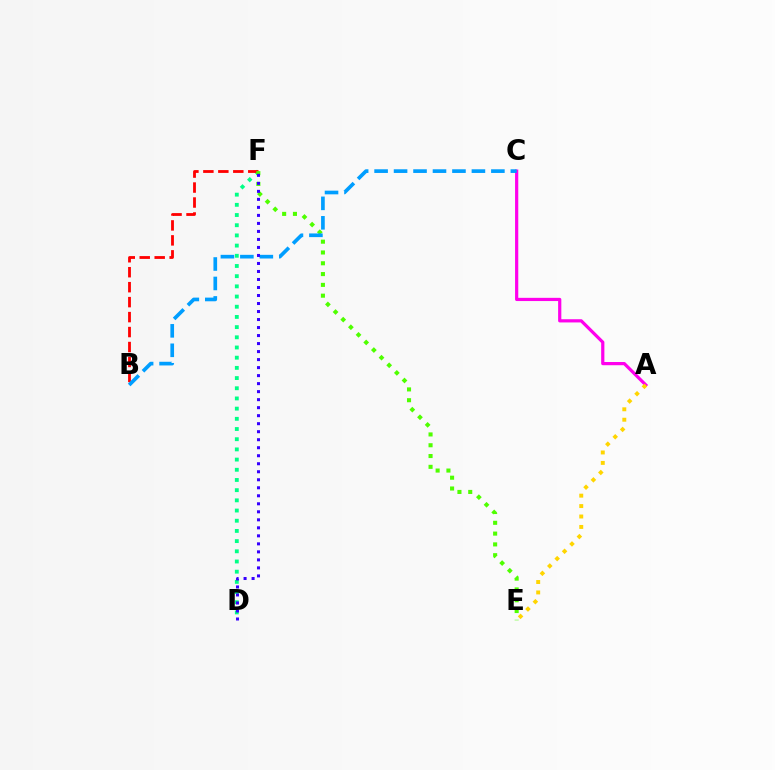{('D', 'F'): [{'color': '#00ff86', 'line_style': 'dotted', 'thickness': 2.77}, {'color': '#3700ff', 'line_style': 'dotted', 'thickness': 2.18}], ('B', 'F'): [{'color': '#ff0000', 'line_style': 'dashed', 'thickness': 2.03}], ('E', 'F'): [{'color': '#4fff00', 'line_style': 'dotted', 'thickness': 2.93}], ('A', 'C'): [{'color': '#ff00ed', 'line_style': 'solid', 'thickness': 2.31}], ('A', 'E'): [{'color': '#ffd500', 'line_style': 'dotted', 'thickness': 2.83}], ('B', 'C'): [{'color': '#009eff', 'line_style': 'dashed', 'thickness': 2.64}]}